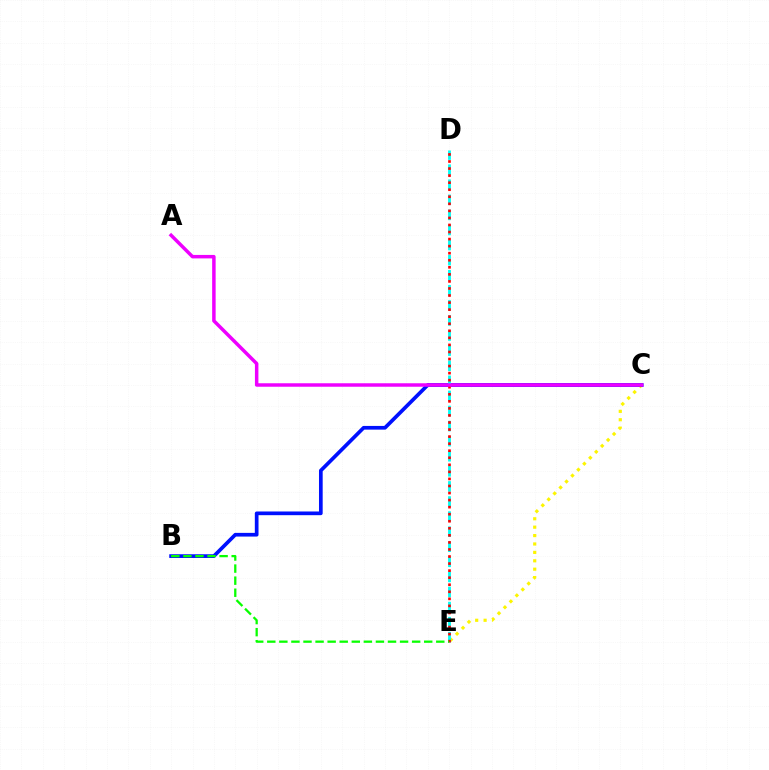{('C', 'E'): [{'color': '#fcf500', 'line_style': 'dotted', 'thickness': 2.28}], ('B', 'C'): [{'color': '#0010ff', 'line_style': 'solid', 'thickness': 2.66}], ('D', 'E'): [{'color': '#00fff6', 'line_style': 'dashed', 'thickness': 2.05}, {'color': '#ff0000', 'line_style': 'dotted', 'thickness': 1.92}], ('B', 'E'): [{'color': '#08ff00', 'line_style': 'dashed', 'thickness': 1.64}], ('A', 'C'): [{'color': '#ee00ff', 'line_style': 'solid', 'thickness': 2.5}]}